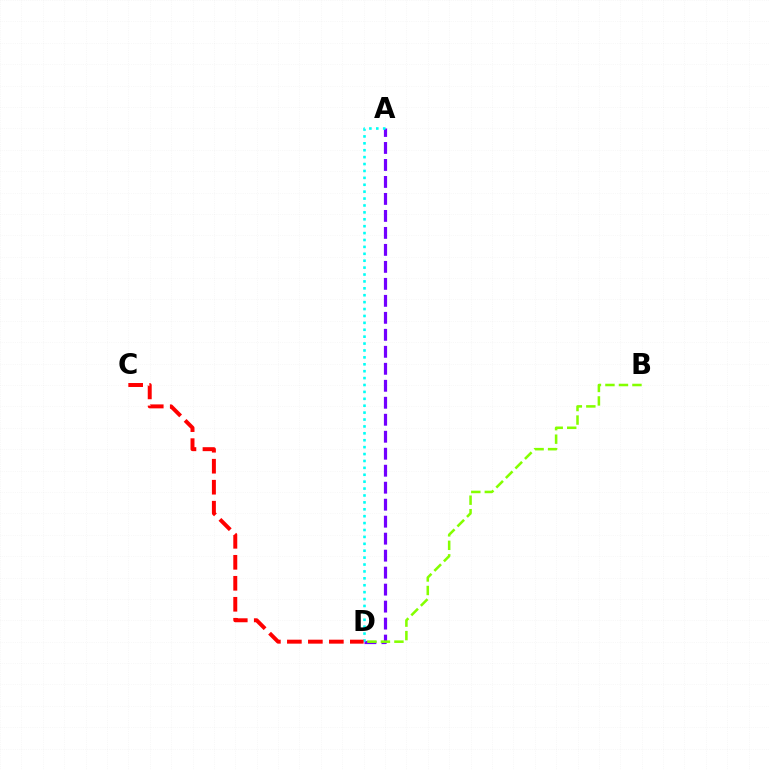{('A', 'D'): [{'color': '#7200ff', 'line_style': 'dashed', 'thickness': 2.31}, {'color': '#00fff6', 'line_style': 'dotted', 'thickness': 1.88}], ('B', 'D'): [{'color': '#84ff00', 'line_style': 'dashed', 'thickness': 1.83}], ('C', 'D'): [{'color': '#ff0000', 'line_style': 'dashed', 'thickness': 2.85}]}